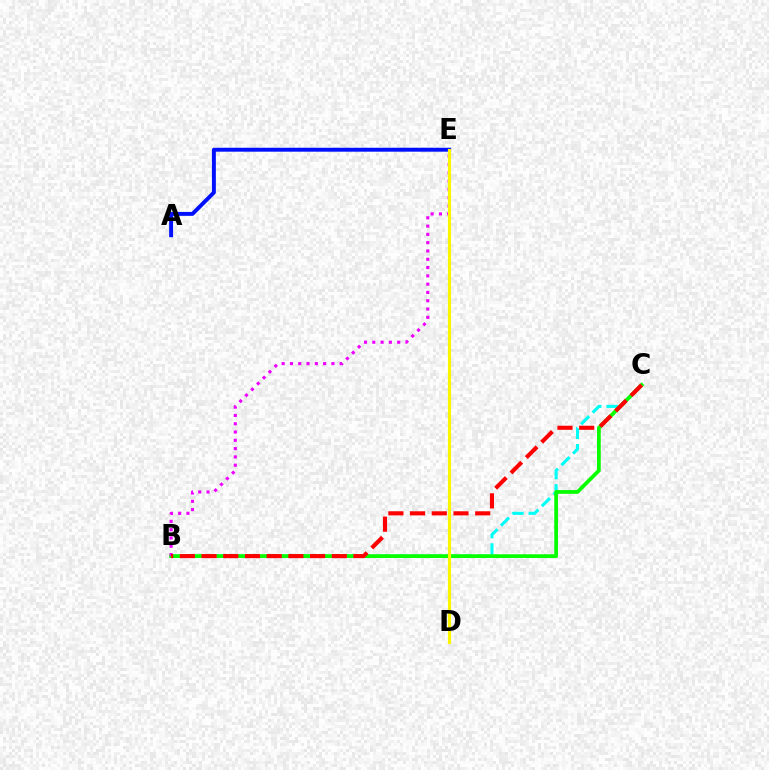{('B', 'C'): [{'color': '#00fff6', 'line_style': 'dashed', 'thickness': 2.22}, {'color': '#08ff00', 'line_style': 'solid', 'thickness': 2.71}, {'color': '#ff0000', 'line_style': 'dashed', 'thickness': 2.95}], ('A', 'E'): [{'color': '#0010ff', 'line_style': 'solid', 'thickness': 2.83}], ('B', 'E'): [{'color': '#ee00ff', 'line_style': 'dotted', 'thickness': 2.25}], ('D', 'E'): [{'color': '#fcf500', 'line_style': 'solid', 'thickness': 2.26}]}